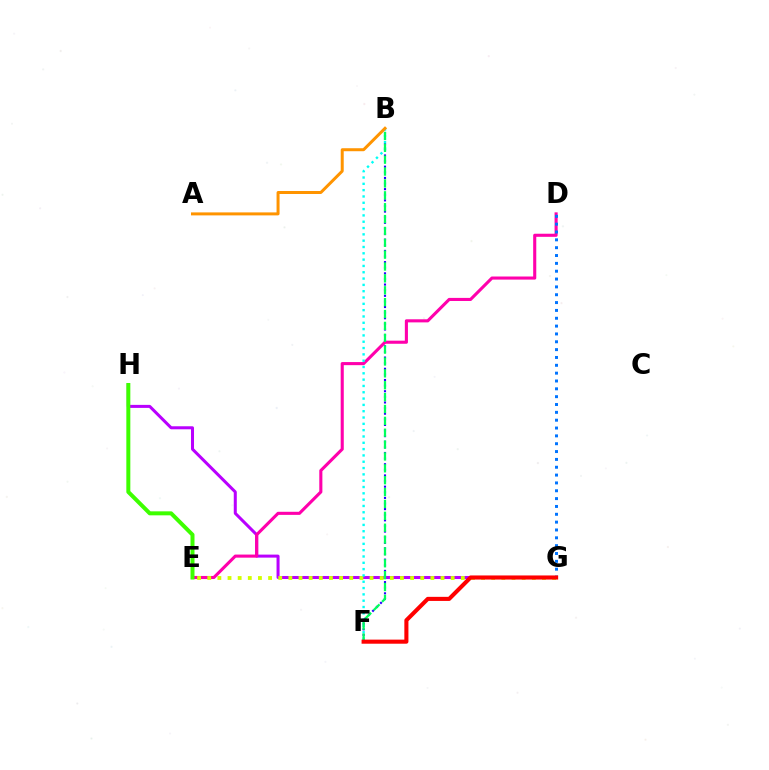{('B', 'F'): [{'color': '#2500ff', 'line_style': 'dotted', 'thickness': 1.53}, {'color': '#00fff6', 'line_style': 'dotted', 'thickness': 1.72}, {'color': '#00ff5c', 'line_style': 'dashed', 'thickness': 1.61}], ('G', 'H'): [{'color': '#b900ff', 'line_style': 'solid', 'thickness': 2.18}], ('D', 'E'): [{'color': '#ff00ac', 'line_style': 'solid', 'thickness': 2.23}], ('E', 'G'): [{'color': '#d1ff00', 'line_style': 'dotted', 'thickness': 2.76}], ('D', 'G'): [{'color': '#0074ff', 'line_style': 'dotted', 'thickness': 2.13}], ('E', 'H'): [{'color': '#3dff00', 'line_style': 'solid', 'thickness': 2.88}], ('F', 'G'): [{'color': '#ff0000', 'line_style': 'solid', 'thickness': 2.94}], ('A', 'B'): [{'color': '#ff9400', 'line_style': 'solid', 'thickness': 2.15}]}